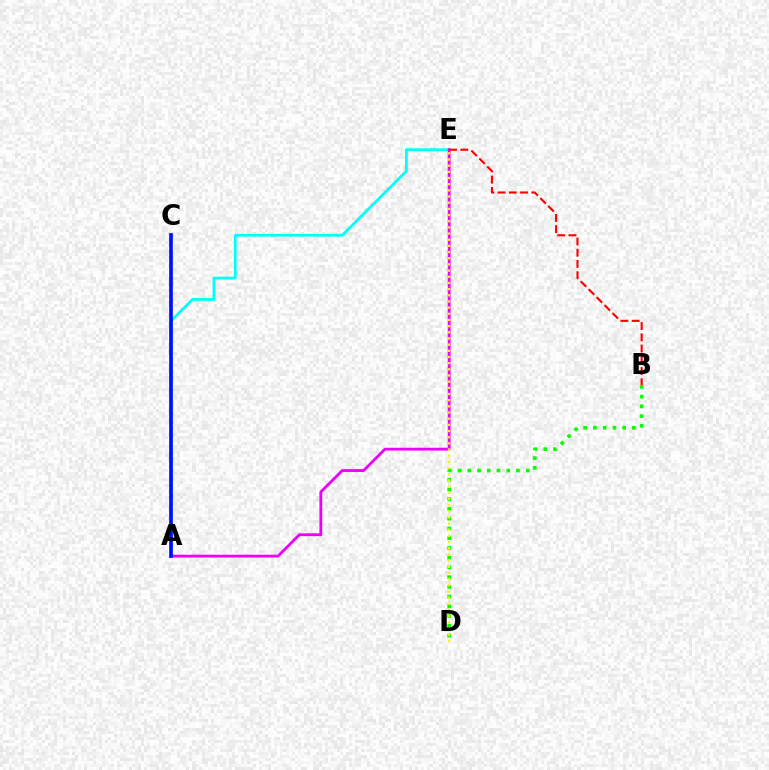{('B', 'D'): [{'color': '#08ff00', 'line_style': 'dotted', 'thickness': 2.65}], ('A', 'E'): [{'color': '#00fff6', 'line_style': 'solid', 'thickness': 1.98}, {'color': '#ee00ff', 'line_style': 'solid', 'thickness': 2.03}], ('D', 'E'): [{'color': '#fcf500', 'line_style': 'dotted', 'thickness': 1.68}], ('A', 'C'): [{'color': '#0010ff', 'line_style': 'solid', 'thickness': 2.65}], ('B', 'E'): [{'color': '#ff0000', 'line_style': 'dashed', 'thickness': 1.53}]}